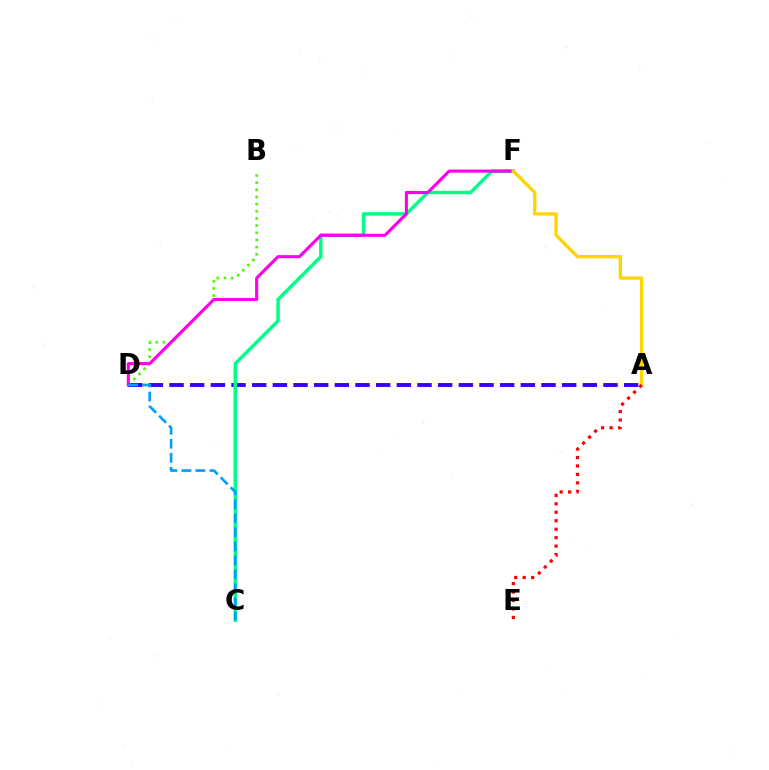{('B', 'D'): [{'color': '#4fff00', 'line_style': 'dotted', 'thickness': 1.95}], ('A', 'D'): [{'color': '#3700ff', 'line_style': 'dashed', 'thickness': 2.81}], ('C', 'F'): [{'color': '#00ff86', 'line_style': 'solid', 'thickness': 2.49}], ('D', 'F'): [{'color': '#ff00ed', 'line_style': 'solid', 'thickness': 2.23}], ('A', 'F'): [{'color': '#ffd500', 'line_style': 'solid', 'thickness': 2.4}], ('C', 'D'): [{'color': '#009eff', 'line_style': 'dashed', 'thickness': 1.9}], ('A', 'E'): [{'color': '#ff0000', 'line_style': 'dotted', 'thickness': 2.3}]}